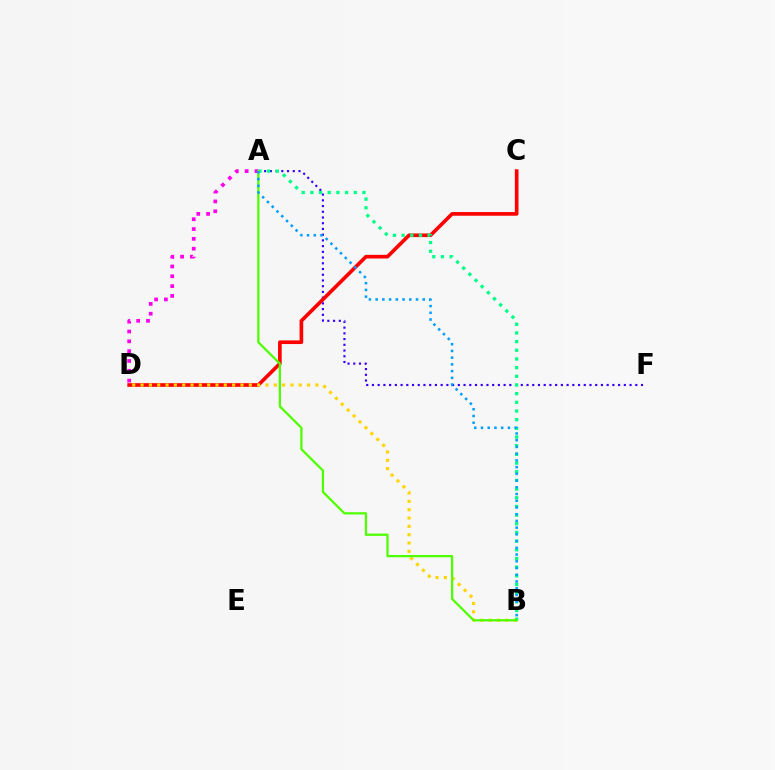{('A', 'F'): [{'color': '#3700ff', 'line_style': 'dotted', 'thickness': 1.56}], ('C', 'D'): [{'color': '#ff0000', 'line_style': 'solid', 'thickness': 2.63}], ('A', 'D'): [{'color': '#ff00ed', 'line_style': 'dotted', 'thickness': 2.67}], ('B', 'D'): [{'color': '#ffd500', 'line_style': 'dotted', 'thickness': 2.26}], ('A', 'B'): [{'color': '#00ff86', 'line_style': 'dotted', 'thickness': 2.36}, {'color': '#4fff00', 'line_style': 'solid', 'thickness': 1.63}, {'color': '#009eff', 'line_style': 'dotted', 'thickness': 1.83}]}